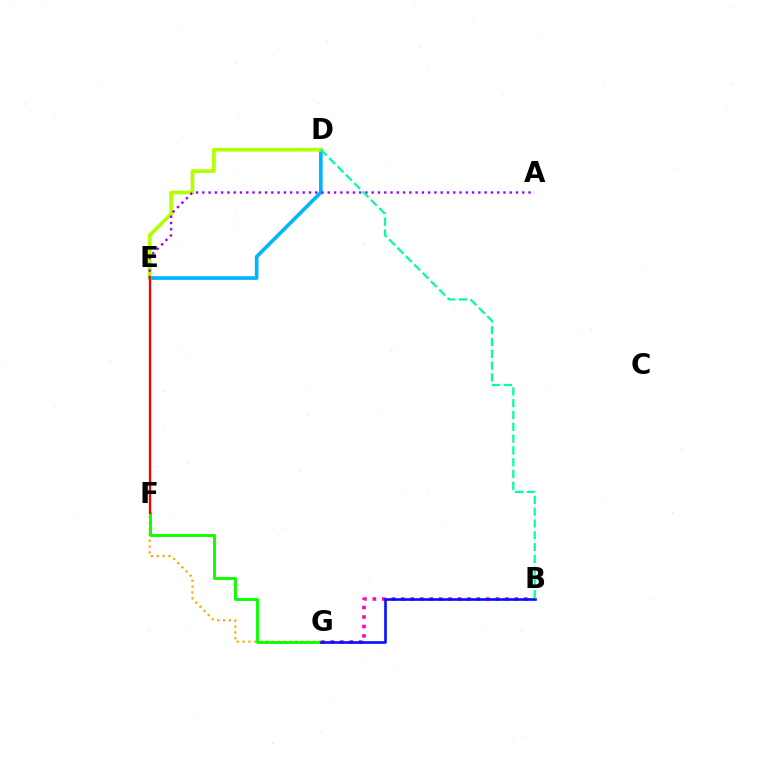{('F', 'G'): [{'color': '#ffa500', 'line_style': 'dotted', 'thickness': 1.59}, {'color': '#08ff00', 'line_style': 'solid', 'thickness': 2.08}], ('D', 'E'): [{'color': '#00b5ff', 'line_style': 'solid', 'thickness': 2.64}, {'color': '#b3ff00', 'line_style': 'solid', 'thickness': 2.65}], ('B', 'G'): [{'color': '#ff00bd', 'line_style': 'dotted', 'thickness': 2.57}, {'color': '#0010ff', 'line_style': 'solid', 'thickness': 1.88}], ('A', 'E'): [{'color': '#9b00ff', 'line_style': 'dotted', 'thickness': 1.7}], ('E', 'F'): [{'color': '#ff0000', 'line_style': 'solid', 'thickness': 1.66}], ('B', 'D'): [{'color': '#00ff9d', 'line_style': 'dashed', 'thickness': 1.6}]}